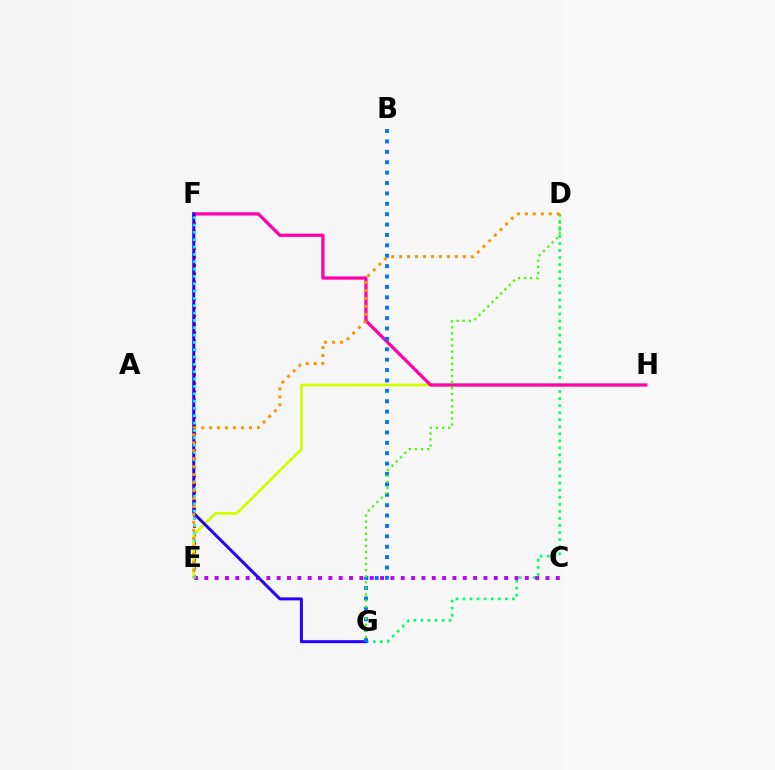{('E', 'F'): [{'color': '#ff0000', 'line_style': 'dotted', 'thickness': 2.29}, {'color': '#00fff6', 'line_style': 'dotted', 'thickness': 1.99}], ('D', 'G'): [{'color': '#00ff5c', 'line_style': 'dotted', 'thickness': 1.92}, {'color': '#3dff00', 'line_style': 'dotted', 'thickness': 1.65}], ('C', 'E'): [{'color': '#b900ff', 'line_style': 'dotted', 'thickness': 2.81}], ('E', 'H'): [{'color': '#d1ff00', 'line_style': 'solid', 'thickness': 1.98}], ('F', 'H'): [{'color': '#ff00ac', 'line_style': 'solid', 'thickness': 2.33}], ('F', 'G'): [{'color': '#2500ff', 'line_style': 'solid', 'thickness': 2.15}], ('B', 'G'): [{'color': '#0074ff', 'line_style': 'dotted', 'thickness': 2.82}], ('D', 'E'): [{'color': '#ff9400', 'line_style': 'dotted', 'thickness': 2.16}]}